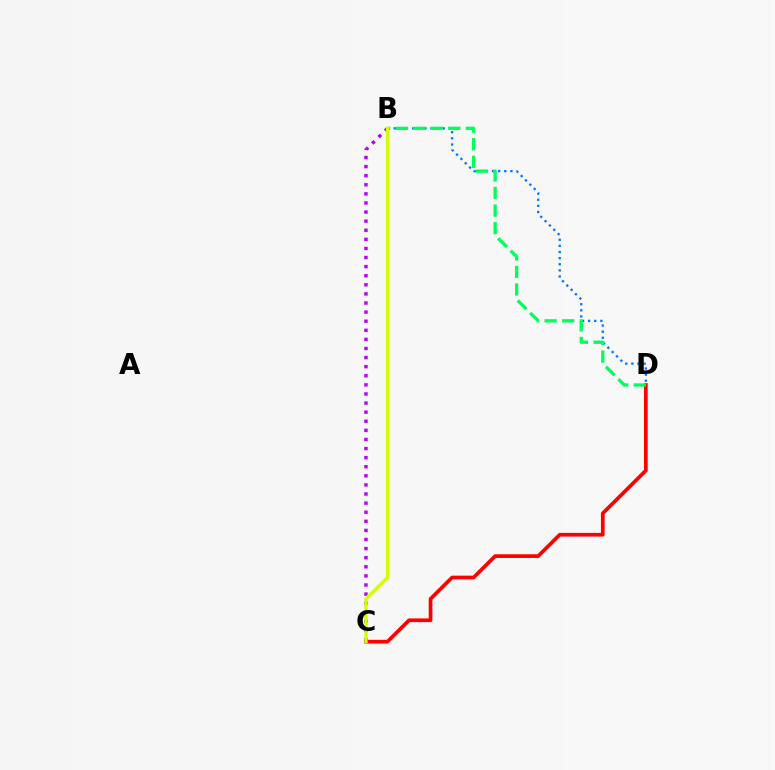{('C', 'D'): [{'color': '#ff0000', 'line_style': 'solid', 'thickness': 2.66}], ('B', 'C'): [{'color': '#b900ff', 'line_style': 'dotted', 'thickness': 2.47}, {'color': '#d1ff00', 'line_style': 'solid', 'thickness': 2.33}], ('B', 'D'): [{'color': '#0074ff', 'line_style': 'dotted', 'thickness': 1.66}, {'color': '#00ff5c', 'line_style': 'dashed', 'thickness': 2.39}]}